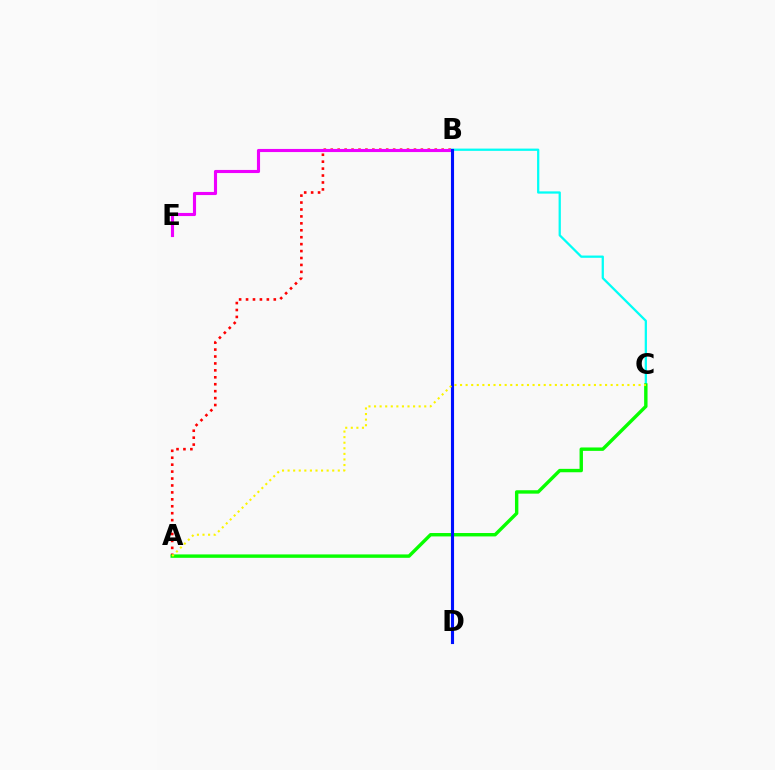{('A', 'B'): [{'color': '#ff0000', 'line_style': 'dotted', 'thickness': 1.88}], ('B', 'E'): [{'color': '#ee00ff', 'line_style': 'solid', 'thickness': 2.24}], ('B', 'C'): [{'color': '#00fff6', 'line_style': 'solid', 'thickness': 1.63}], ('A', 'C'): [{'color': '#08ff00', 'line_style': 'solid', 'thickness': 2.45}, {'color': '#fcf500', 'line_style': 'dotted', 'thickness': 1.52}], ('B', 'D'): [{'color': '#0010ff', 'line_style': 'solid', 'thickness': 2.24}]}